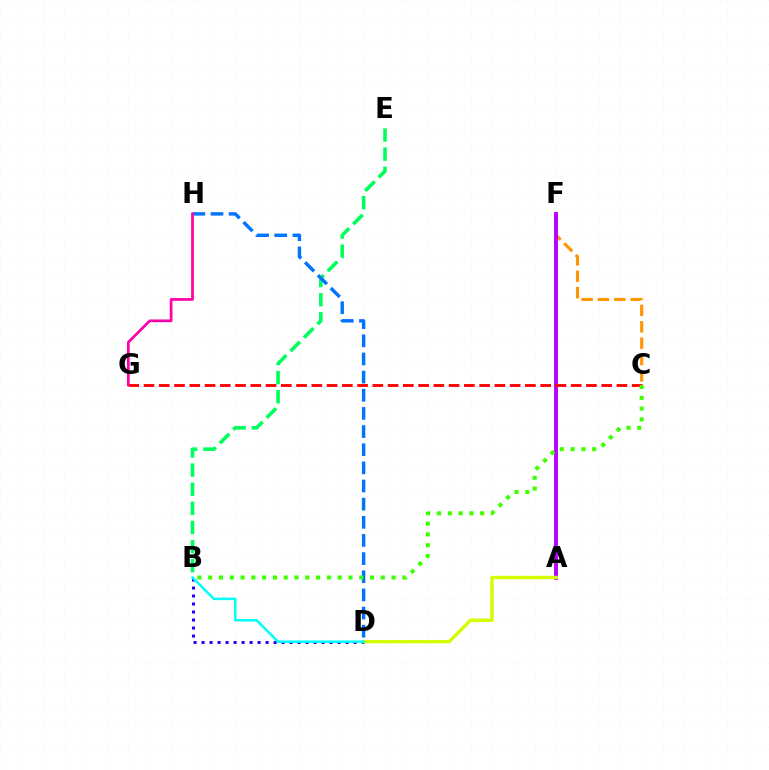{('C', 'F'): [{'color': '#ff9400', 'line_style': 'dashed', 'thickness': 2.23}], ('A', 'F'): [{'color': '#b900ff', 'line_style': 'solid', 'thickness': 2.8}], ('B', 'E'): [{'color': '#00ff5c', 'line_style': 'dashed', 'thickness': 2.6}], ('D', 'H'): [{'color': '#0074ff', 'line_style': 'dashed', 'thickness': 2.47}], ('B', 'D'): [{'color': '#2500ff', 'line_style': 'dotted', 'thickness': 2.18}, {'color': '#00fff6', 'line_style': 'solid', 'thickness': 1.79}], ('C', 'G'): [{'color': '#ff0000', 'line_style': 'dashed', 'thickness': 2.07}], ('A', 'D'): [{'color': '#d1ff00', 'line_style': 'solid', 'thickness': 2.46}], ('B', 'C'): [{'color': '#3dff00', 'line_style': 'dotted', 'thickness': 2.93}], ('G', 'H'): [{'color': '#ff00ac', 'line_style': 'solid', 'thickness': 1.96}]}